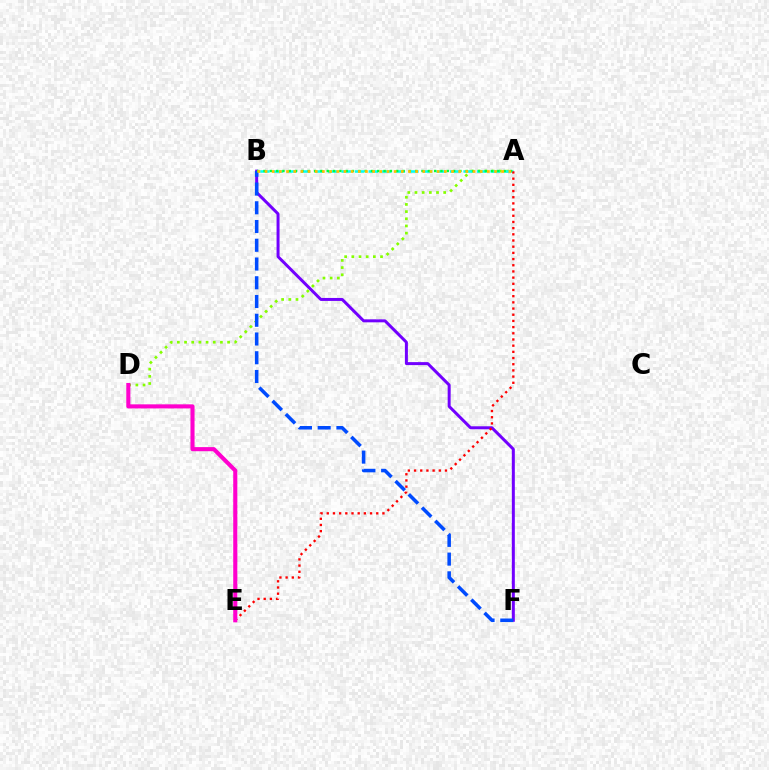{('B', 'F'): [{'color': '#7200ff', 'line_style': 'solid', 'thickness': 2.15}, {'color': '#004bff', 'line_style': 'dashed', 'thickness': 2.55}], ('A', 'D'): [{'color': '#84ff00', 'line_style': 'dotted', 'thickness': 1.95}], ('A', 'B'): [{'color': '#00fff6', 'line_style': 'dashed', 'thickness': 1.84}, {'color': '#00ff39', 'line_style': 'dotted', 'thickness': 1.72}, {'color': '#ffbd00', 'line_style': 'dotted', 'thickness': 1.95}], ('A', 'E'): [{'color': '#ff0000', 'line_style': 'dotted', 'thickness': 1.68}], ('D', 'E'): [{'color': '#ff00cf', 'line_style': 'solid', 'thickness': 2.95}]}